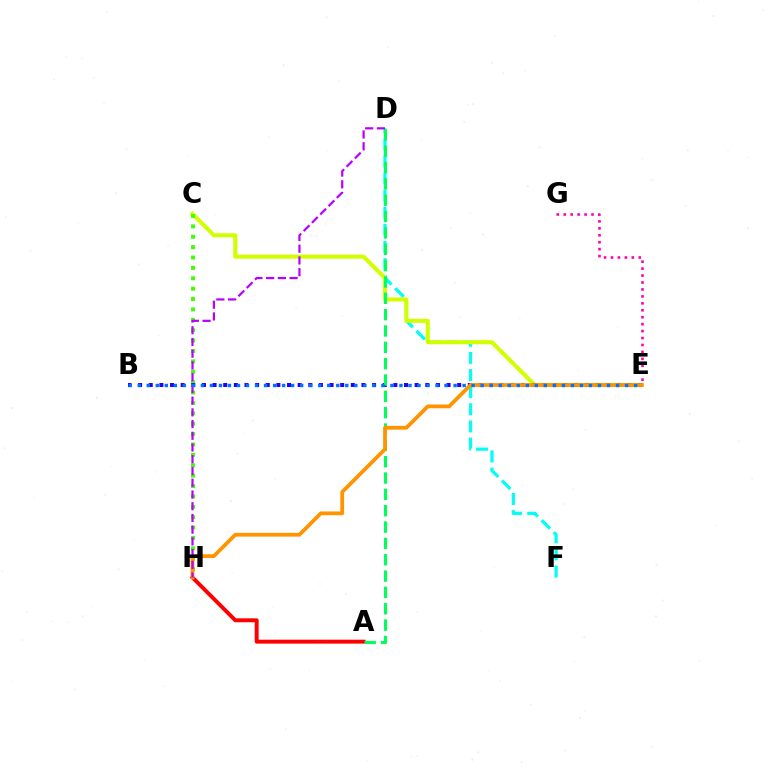{('D', 'F'): [{'color': '#00fff6', 'line_style': 'dashed', 'thickness': 2.33}], ('C', 'E'): [{'color': '#d1ff00', 'line_style': 'solid', 'thickness': 2.92}], ('C', 'H'): [{'color': '#3dff00', 'line_style': 'dotted', 'thickness': 2.82}], ('E', 'G'): [{'color': '#ff00ac', 'line_style': 'dotted', 'thickness': 1.89}], ('A', 'H'): [{'color': '#ff0000', 'line_style': 'solid', 'thickness': 2.83}], ('B', 'E'): [{'color': '#2500ff', 'line_style': 'dotted', 'thickness': 2.89}, {'color': '#0074ff', 'line_style': 'dotted', 'thickness': 2.45}], ('A', 'D'): [{'color': '#00ff5c', 'line_style': 'dashed', 'thickness': 2.22}], ('E', 'H'): [{'color': '#ff9400', 'line_style': 'solid', 'thickness': 2.72}], ('D', 'H'): [{'color': '#b900ff', 'line_style': 'dashed', 'thickness': 1.59}]}